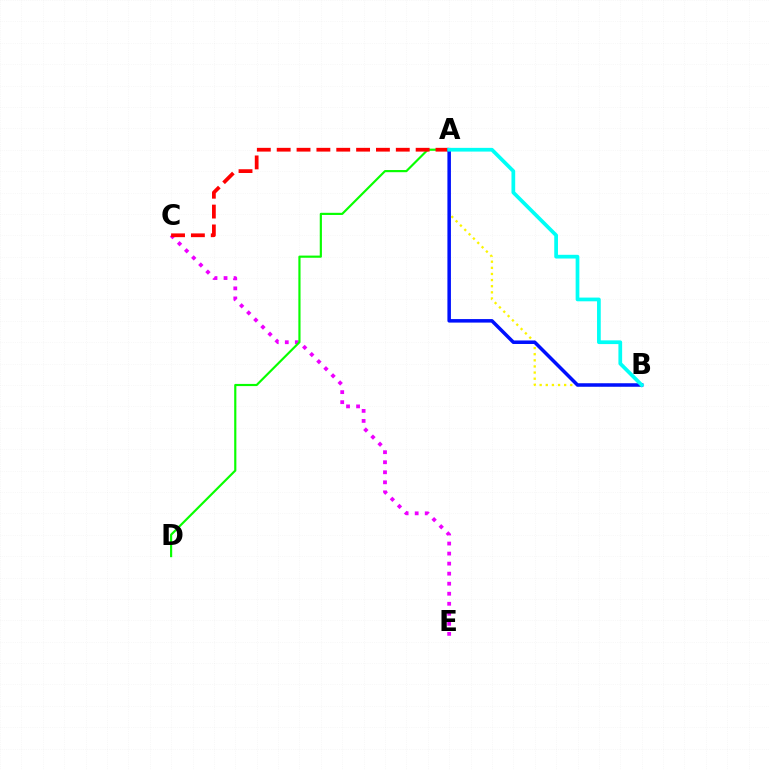{('C', 'E'): [{'color': '#ee00ff', 'line_style': 'dotted', 'thickness': 2.73}], ('A', 'D'): [{'color': '#08ff00', 'line_style': 'solid', 'thickness': 1.56}], ('A', 'B'): [{'color': '#fcf500', 'line_style': 'dotted', 'thickness': 1.66}, {'color': '#0010ff', 'line_style': 'solid', 'thickness': 2.53}, {'color': '#00fff6', 'line_style': 'solid', 'thickness': 2.68}], ('A', 'C'): [{'color': '#ff0000', 'line_style': 'dashed', 'thickness': 2.7}]}